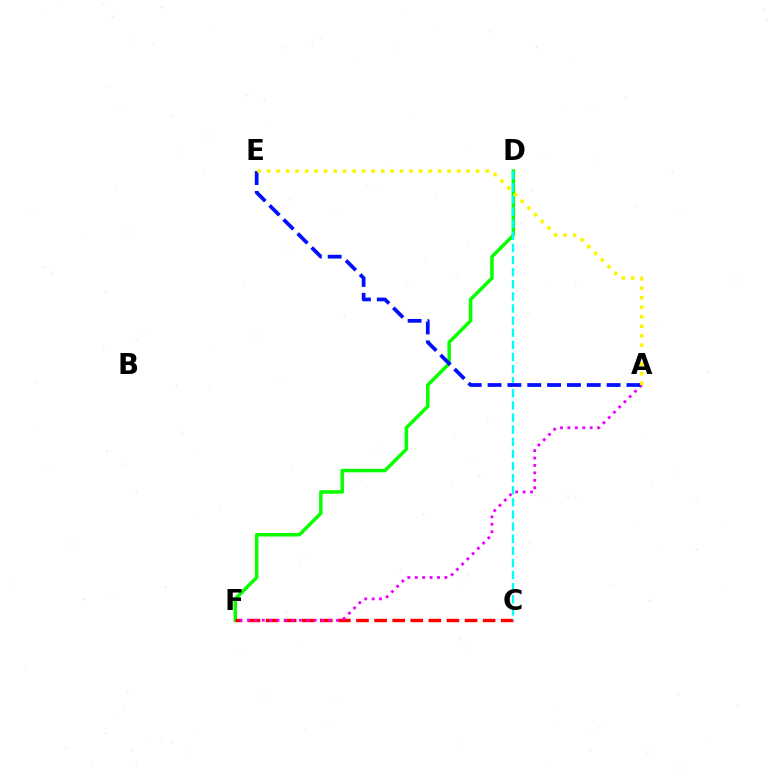{('D', 'F'): [{'color': '#08ff00', 'line_style': 'solid', 'thickness': 2.52}], ('C', 'F'): [{'color': '#ff0000', 'line_style': 'dashed', 'thickness': 2.46}], ('A', 'F'): [{'color': '#ee00ff', 'line_style': 'dotted', 'thickness': 2.02}], ('C', 'D'): [{'color': '#00fff6', 'line_style': 'dashed', 'thickness': 1.65}], ('A', 'E'): [{'color': '#0010ff', 'line_style': 'dashed', 'thickness': 2.7}, {'color': '#fcf500', 'line_style': 'dotted', 'thickness': 2.58}]}